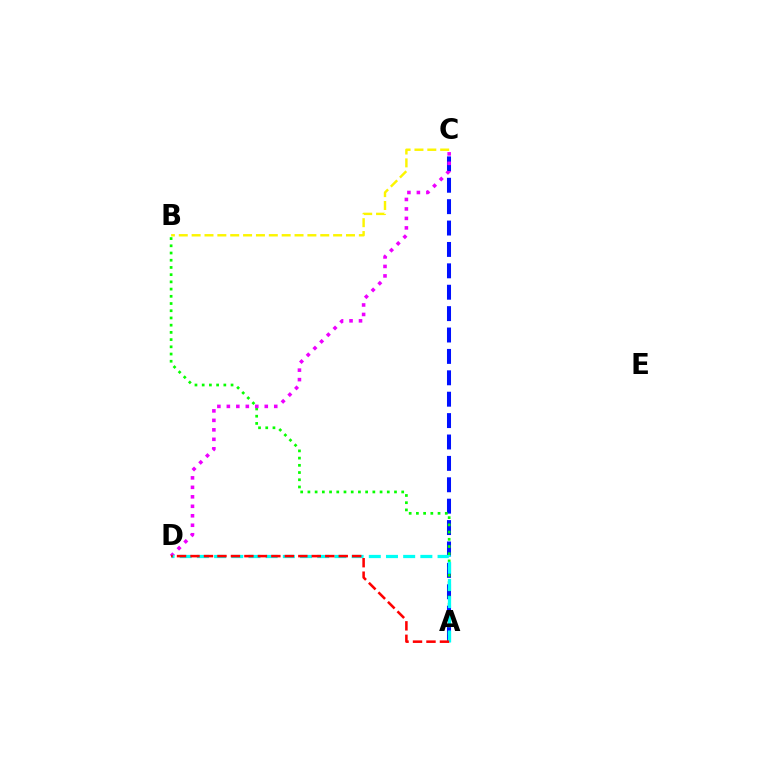{('A', 'C'): [{'color': '#0010ff', 'line_style': 'dashed', 'thickness': 2.91}], ('A', 'B'): [{'color': '#08ff00', 'line_style': 'dotted', 'thickness': 1.96}], ('C', 'D'): [{'color': '#ee00ff', 'line_style': 'dotted', 'thickness': 2.58}], ('A', 'D'): [{'color': '#00fff6', 'line_style': 'dashed', 'thickness': 2.34}, {'color': '#ff0000', 'line_style': 'dashed', 'thickness': 1.83}], ('B', 'C'): [{'color': '#fcf500', 'line_style': 'dashed', 'thickness': 1.75}]}